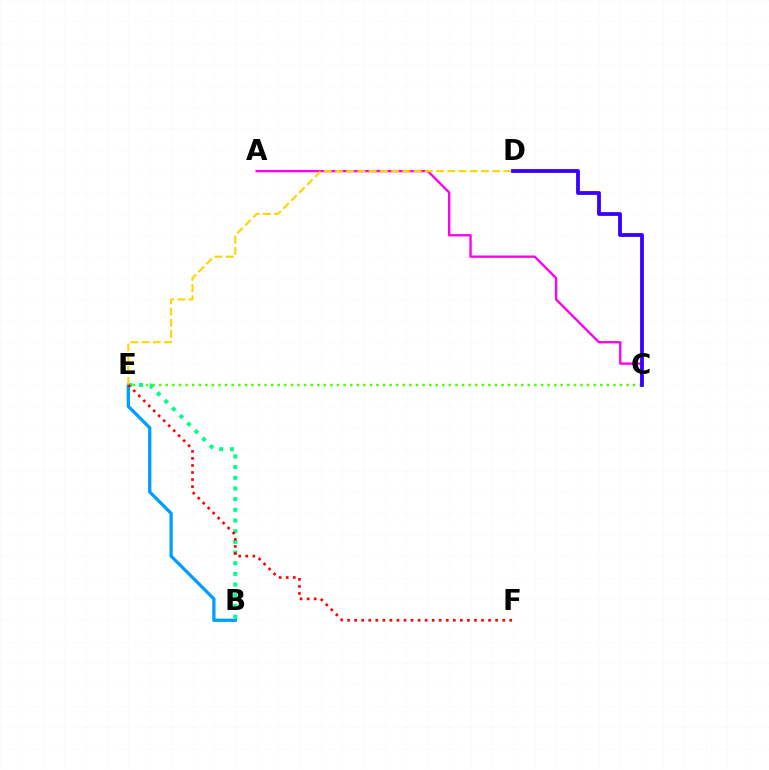{('C', 'E'): [{'color': '#4fff00', 'line_style': 'dotted', 'thickness': 1.79}], ('A', 'C'): [{'color': '#ff00ed', 'line_style': 'solid', 'thickness': 1.69}], ('B', 'E'): [{'color': '#00ff86', 'line_style': 'dotted', 'thickness': 2.9}, {'color': '#009eff', 'line_style': 'solid', 'thickness': 2.37}], ('D', 'E'): [{'color': '#ffd500', 'line_style': 'dashed', 'thickness': 1.53}], ('E', 'F'): [{'color': '#ff0000', 'line_style': 'dotted', 'thickness': 1.91}], ('C', 'D'): [{'color': '#3700ff', 'line_style': 'solid', 'thickness': 2.73}]}